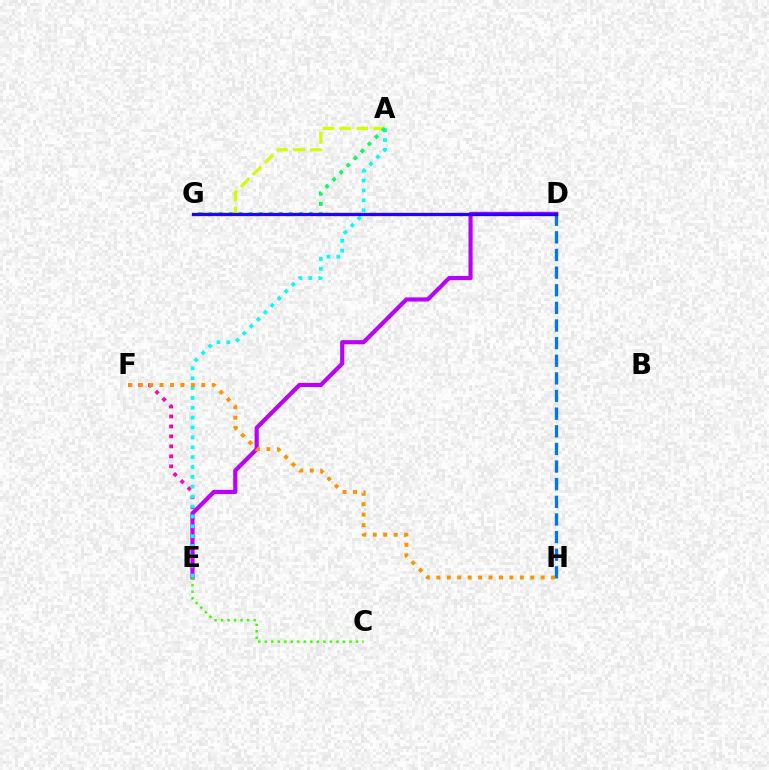{('D', 'E'): [{'color': '#b900ff', 'line_style': 'solid', 'thickness': 2.99}], ('E', 'F'): [{'color': '#ff00ac', 'line_style': 'dotted', 'thickness': 2.71}], ('D', 'H'): [{'color': '#0074ff', 'line_style': 'dashed', 'thickness': 2.4}], ('A', 'G'): [{'color': '#d1ff00', 'line_style': 'dashed', 'thickness': 2.3}, {'color': '#00ff5c', 'line_style': 'dotted', 'thickness': 2.72}], ('A', 'E'): [{'color': '#00fff6', 'line_style': 'dotted', 'thickness': 2.68}], ('D', 'G'): [{'color': '#ff0000', 'line_style': 'dotted', 'thickness': 2.14}, {'color': '#2500ff', 'line_style': 'solid', 'thickness': 2.37}], ('F', 'H'): [{'color': '#ff9400', 'line_style': 'dotted', 'thickness': 2.83}], ('C', 'E'): [{'color': '#3dff00', 'line_style': 'dotted', 'thickness': 1.77}]}